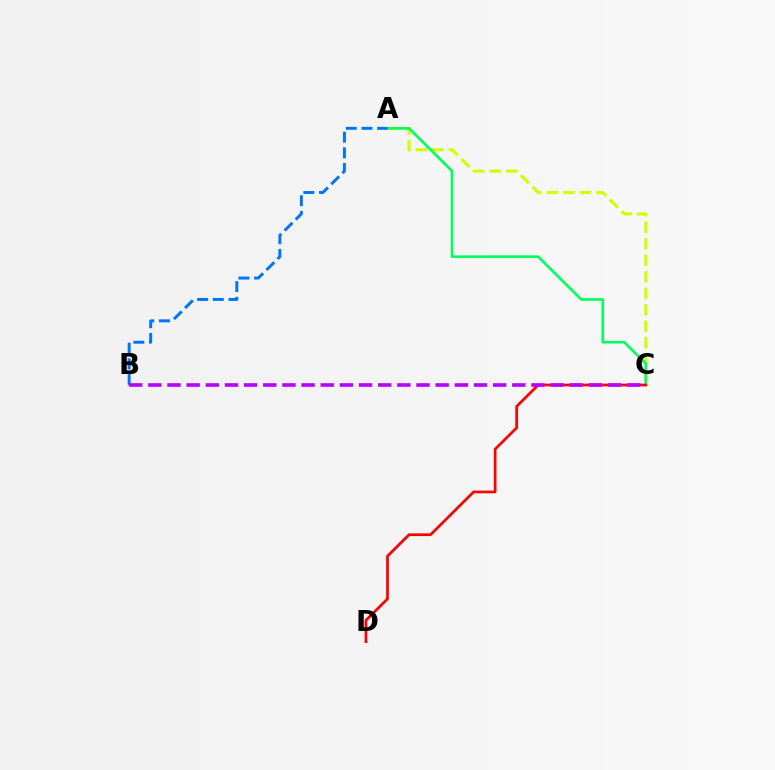{('A', 'C'): [{'color': '#d1ff00', 'line_style': 'dashed', 'thickness': 2.24}, {'color': '#00ff5c', 'line_style': 'solid', 'thickness': 1.88}], ('C', 'D'): [{'color': '#ff0000', 'line_style': 'solid', 'thickness': 1.95}], ('A', 'B'): [{'color': '#0074ff', 'line_style': 'dashed', 'thickness': 2.13}], ('B', 'C'): [{'color': '#b900ff', 'line_style': 'dashed', 'thickness': 2.6}]}